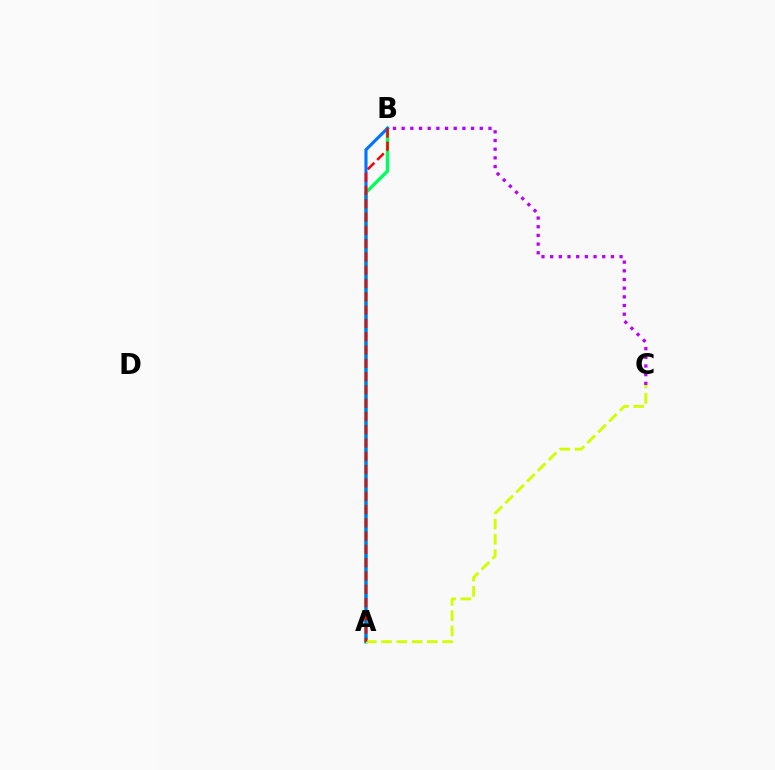{('A', 'B'): [{'color': '#00ff5c', 'line_style': 'solid', 'thickness': 2.43}, {'color': '#0074ff', 'line_style': 'solid', 'thickness': 2.24}, {'color': '#ff0000', 'line_style': 'dashed', 'thickness': 1.81}], ('A', 'C'): [{'color': '#d1ff00', 'line_style': 'dashed', 'thickness': 2.07}], ('B', 'C'): [{'color': '#b900ff', 'line_style': 'dotted', 'thickness': 2.36}]}